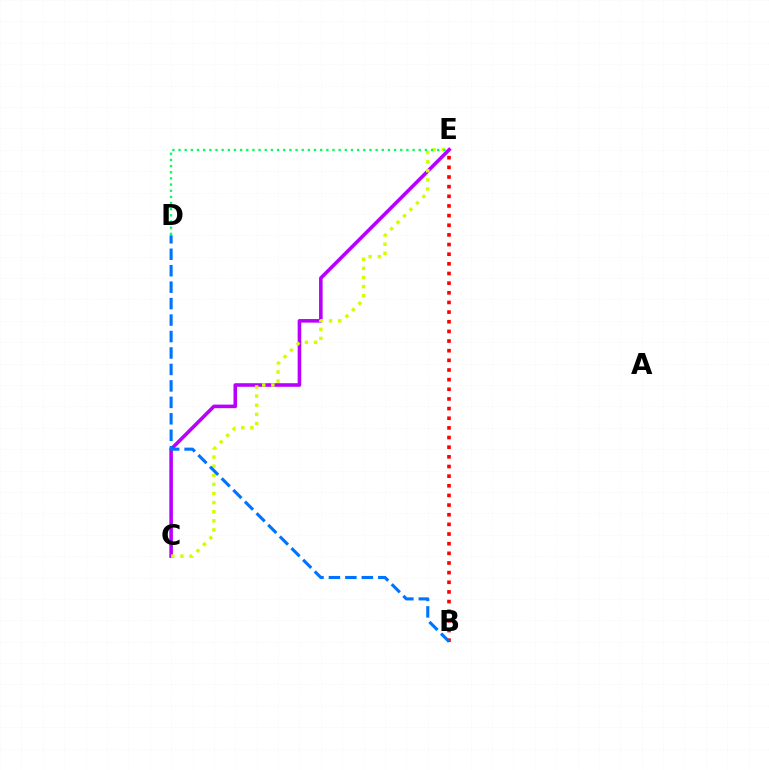{('C', 'E'): [{'color': '#b900ff', 'line_style': 'solid', 'thickness': 2.58}, {'color': '#d1ff00', 'line_style': 'dotted', 'thickness': 2.48}], ('B', 'E'): [{'color': '#ff0000', 'line_style': 'dotted', 'thickness': 2.62}], ('D', 'E'): [{'color': '#00ff5c', 'line_style': 'dotted', 'thickness': 1.67}], ('B', 'D'): [{'color': '#0074ff', 'line_style': 'dashed', 'thickness': 2.24}]}